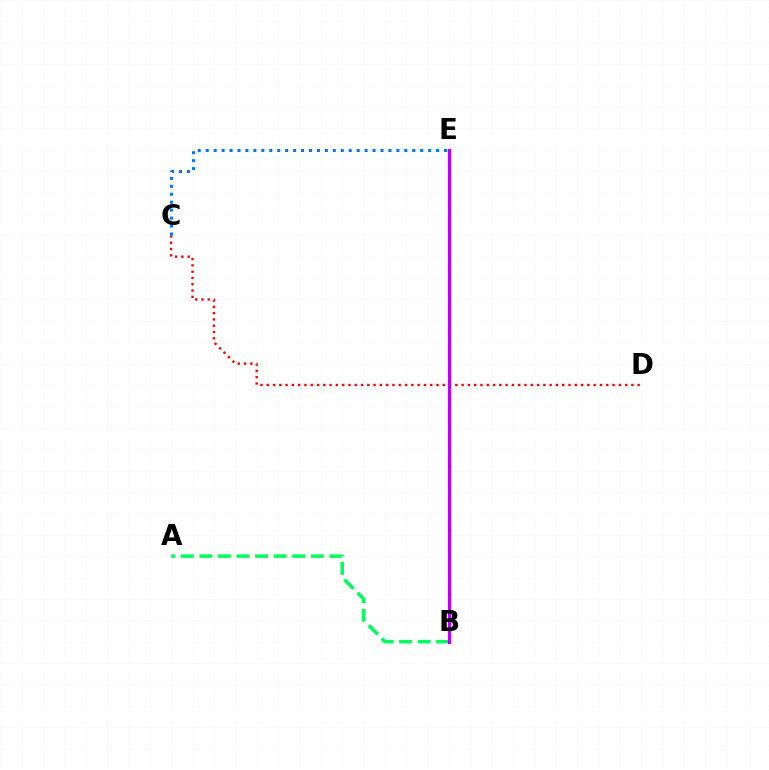{('C', 'D'): [{'color': '#ff0000', 'line_style': 'dotted', 'thickness': 1.71}], ('B', 'E'): [{'color': '#d1ff00', 'line_style': 'dotted', 'thickness': 1.84}, {'color': '#b900ff', 'line_style': 'solid', 'thickness': 2.31}], ('A', 'B'): [{'color': '#00ff5c', 'line_style': 'dashed', 'thickness': 2.52}], ('C', 'E'): [{'color': '#0074ff', 'line_style': 'dotted', 'thickness': 2.16}]}